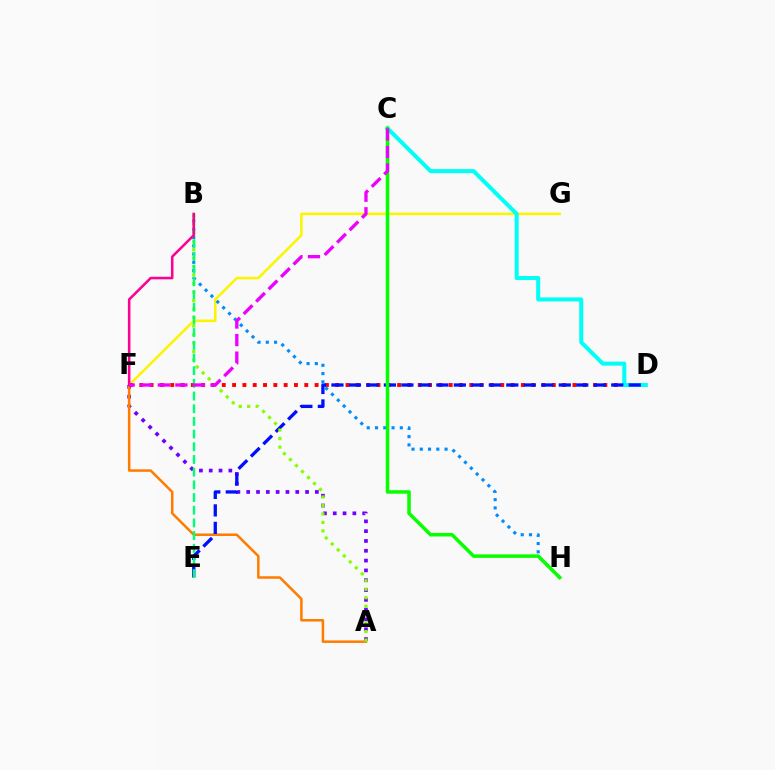{('F', 'G'): [{'color': '#fcf500', 'line_style': 'solid', 'thickness': 1.83}], ('D', 'F'): [{'color': '#ff0000', 'line_style': 'dotted', 'thickness': 2.8}], ('A', 'F'): [{'color': '#7200ff', 'line_style': 'dotted', 'thickness': 2.67}, {'color': '#ff7c00', 'line_style': 'solid', 'thickness': 1.81}], ('C', 'D'): [{'color': '#00fff6', 'line_style': 'solid', 'thickness': 2.9}], ('D', 'E'): [{'color': '#0010ff', 'line_style': 'dashed', 'thickness': 2.38}], ('B', 'H'): [{'color': '#008cff', 'line_style': 'dotted', 'thickness': 2.25}], ('A', 'B'): [{'color': '#84ff00', 'line_style': 'dotted', 'thickness': 2.3}], ('B', 'E'): [{'color': '#00ff74', 'line_style': 'dashed', 'thickness': 1.72}], ('C', 'H'): [{'color': '#08ff00', 'line_style': 'solid', 'thickness': 2.53}], ('B', 'F'): [{'color': '#ff0094', 'line_style': 'solid', 'thickness': 1.83}], ('C', 'F'): [{'color': '#ee00ff', 'line_style': 'dashed', 'thickness': 2.38}]}